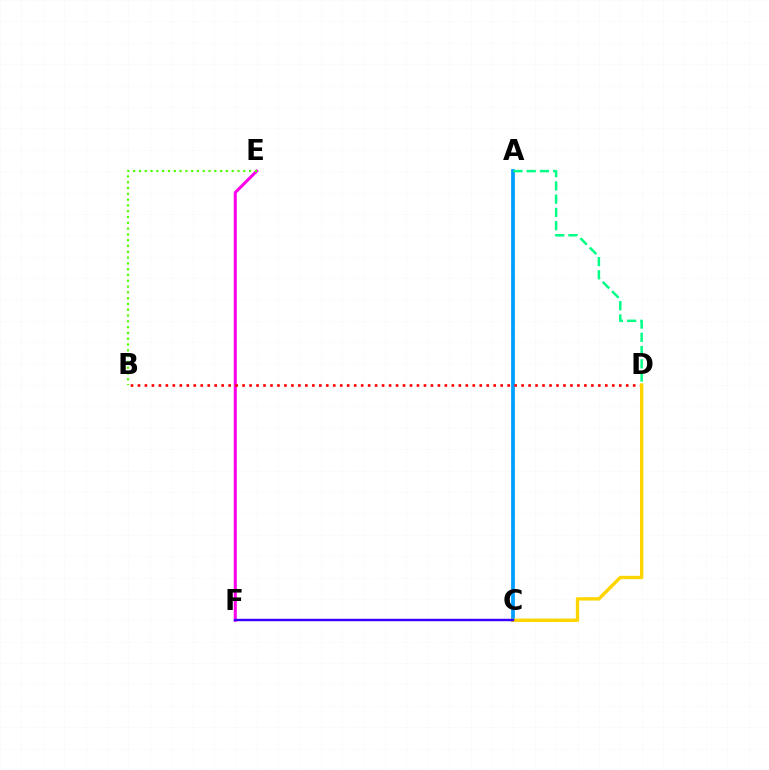{('E', 'F'): [{'color': '#ff00ed', 'line_style': 'solid', 'thickness': 2.18}], ('A', 'C'): [{'color': '#009eff', 'line_style': 'solid', 'thickness': 2.7}], ('B', 'D'): [{'color': '#ff0000', 'line_style': 'dotted', 'thickness': 1.9}], ('C', 'D'): [{'color': '#ffd500', 'line_style': 'solid', 'thickness': 2.42}], ('A', 'D'): [{'color': '#00ff86', 'line_style': 'dashed', 'thickness': 1.8}], ('B', 'E'): [{'color': '#4fff00', 'line_style': 'dotted', 'thickness': 1.58}], ('C', 'F'): [{'color': '#3700ff', 'line_style': 'solid', 'thickness': 1.76}]}